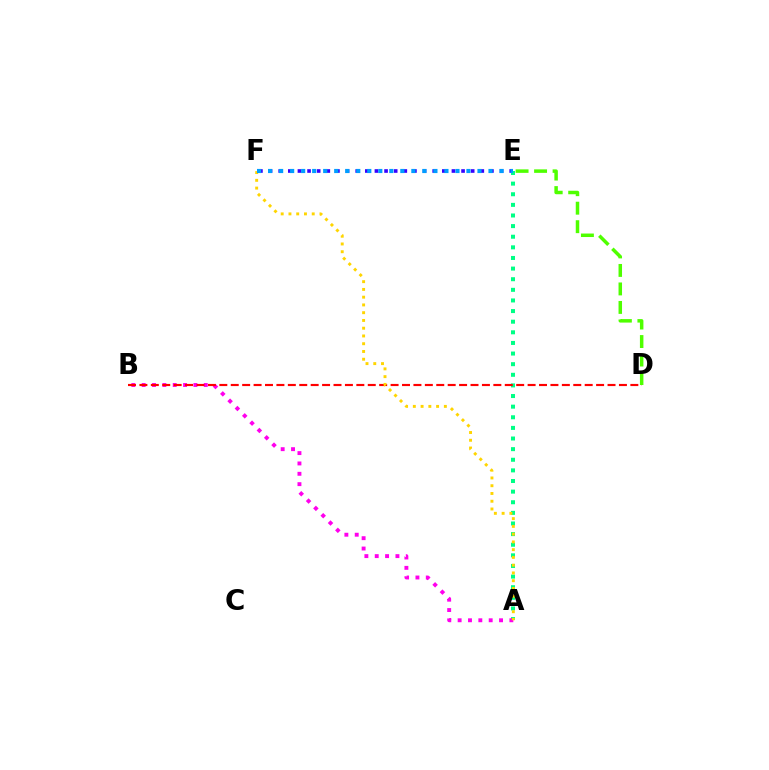{('A', 'E'): [{'color': '#00ff86', 'line_style': 'dotted', 'thickness': 2.89}], ('A', 'B'): [{'color': '#ff00ed', 'line_style': 'dotted', 'thickness': 2.81}], ('B', 'D'): [{'color': '#ff0000', 'line_style': 'dashed', 'thickness': 1.55}], ('D', 'E'): [{'color': '#4fff00', 'line_style': 'dashed', 'thickness': 2.51}], ('A', 'F'): [{'color': '#ffd500', 'line_style': 'dotted', 'thickness': 2.11}], ('E', 'F'): [{'color': '#3700ff', 'line_style': 'dotted', 'thickness': 2.62}, {'color': '#009eff', 'line_style': 'dotted', 'thickness': 2.99}]}